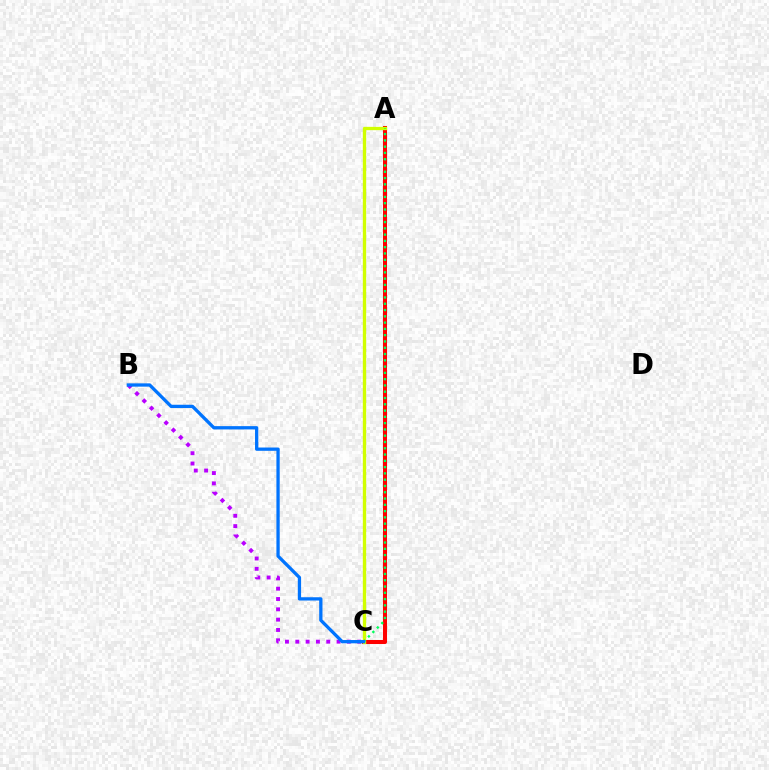{('A', 'C'): [{'color': '#ff0000', 'line_style': 'solid', 'thickness': 2.91}, {'color': '#d1ff00', 'line_style': 'solid', 'thickness': 2.4}, {'color': '#00ff5c', 'line_style': 'dotted', 'thickness': 1.71}], ('B', 'C'): [{'color': '#b900ff', 'line_style': 'dotted', 'thickness': 2.8}, {'color': '#0074ff', 'line_style': 'solid', 'thickness': 2.37}]}